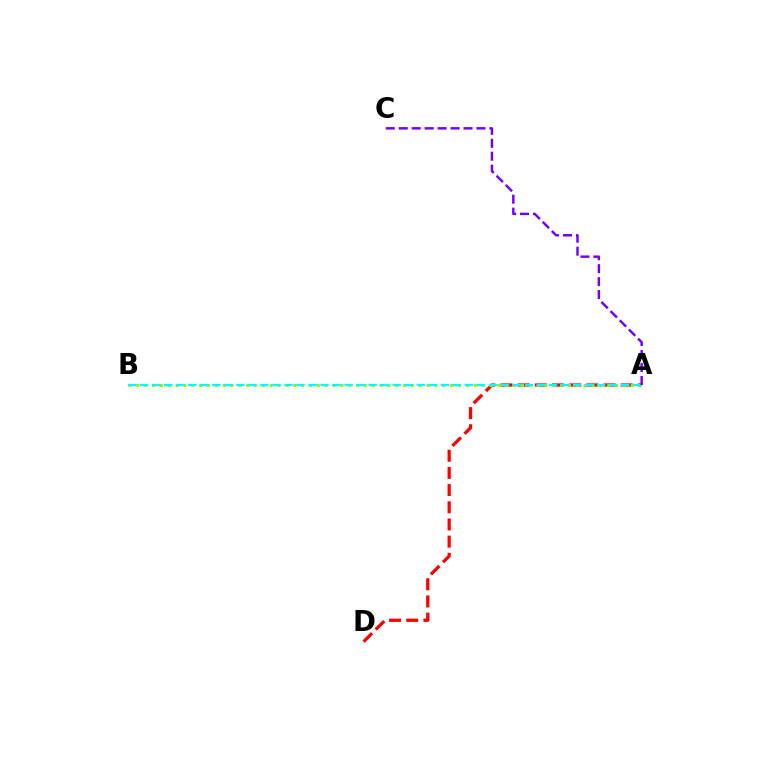{('A', 'D'): [{'color': '#ff0000', 'line_style': 'dashed', 'thickness': 2.33}], ('A', 'B'): [{'color': '#84ff00', 'line_style': 'dotted', 'thickness': 2.13}, {'color': '#00fff6', 'line_style': 'dashed', 'thickness': 1.63}], ('A', 'C'): [{'color': '#7200ff', 'line_style': 'dashed', 'thickness': 1.76}]}